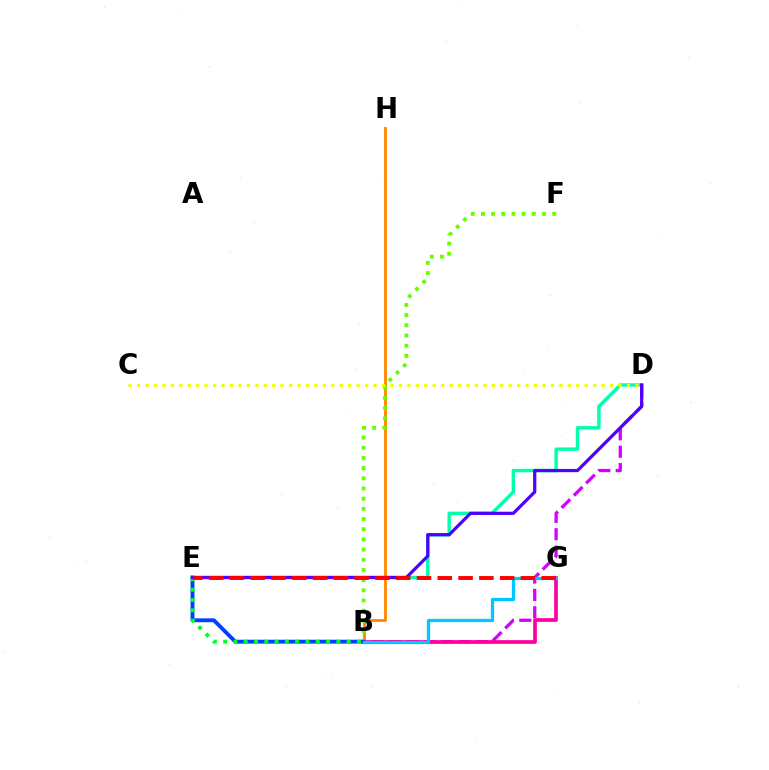{('B', 'D'): [{'color': '#d600ff', 'line_style': 'dashed', 'thickness': 2.36}], ('B', 'G'): [{'color': '#ff00a0', 'line_style': 'solid', 'thickness': 2.67}, {'color': '#00c7ff', 'line_style': 'solid', 'thickness': 2.34}], ('B', 'H'): [{'color': '#ff8800', 'line_style': 'solid', 'thickness': 2.05}], ('B', 'F'): [{'color': '#66ff00', 'line_style': 'dotted', 'thickness': 2.77}], ('B', 'E'): [{'color': '#003fff', 'line_style': 'solid', 'thickness': 2.78}, {'color': '#00ff27', 'line_style': 'dotted', 'thickness': 2.8}], ('D', 'E'): [{'color': '#00ffaf', 'line_style': 'solid', 'thickness': 2.46}, {'color': '#4f00ff', 'line_style': 'solid', 'thickness': 2.32}], ('C', 'D'): [{'color': '#eeff00', 'line_style': 'dotted', 'thickness': 2.3}], ('E', 'G'): [{'color': '#ff0000', 'line_style': 'dashed', 'thickness': 2.82}]}